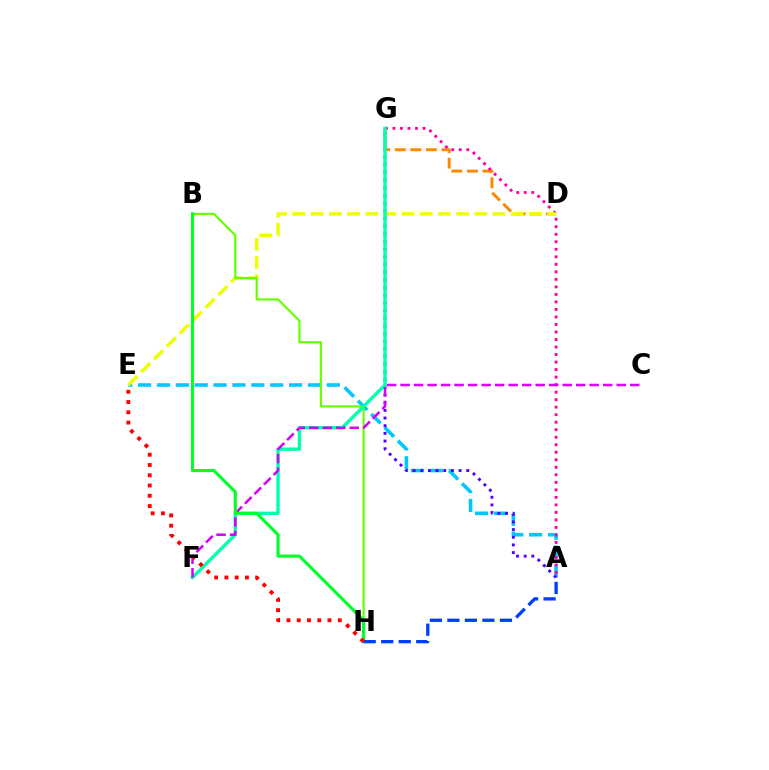{('A', 'E'): [{'color': '#00c7ff', 'line_style': 'dashed', 'thickness': 2.56}], ('A', 'G'): [{'color': '#4f00ff', 'line_style': 'dotted', 'thickness': 2.08}, {'color': '#ff00a0', 'line_style': 'dotted', 'thickness': 2.04}], ('D', 'G'): [{'color': '#ff8800', 'line_style': 'dashed', 'thickness': 2.12}], ('D', 'E'): [{'color': '#eeff00', 'line_style': 'dashed', 'thickness': 2.47}], ('B', 'H'): [{'color': '#66ff00', 'line_style': 'solid', 'thickness': 1.57}, {'color': '#00ff27', 'line_style': 'solid', 'thickness': 2.22}], ('F', 'G'): [{'color': '#00ffaf', 'line_style': 'solid', 'thickness': 2.42}], ('C', 'F'): [{'color': '#d600ff', 'line_style': 'dashed', 'thickness': 1.84}], ('A', 'H'): [{'color': '#003fff', 'line_style': 'dashed', 'thickness': 2.38}], ('E', 'H'): [{'color': '#ff0000', 'line_style': 'dotted', 'thickness': 2.79}]}